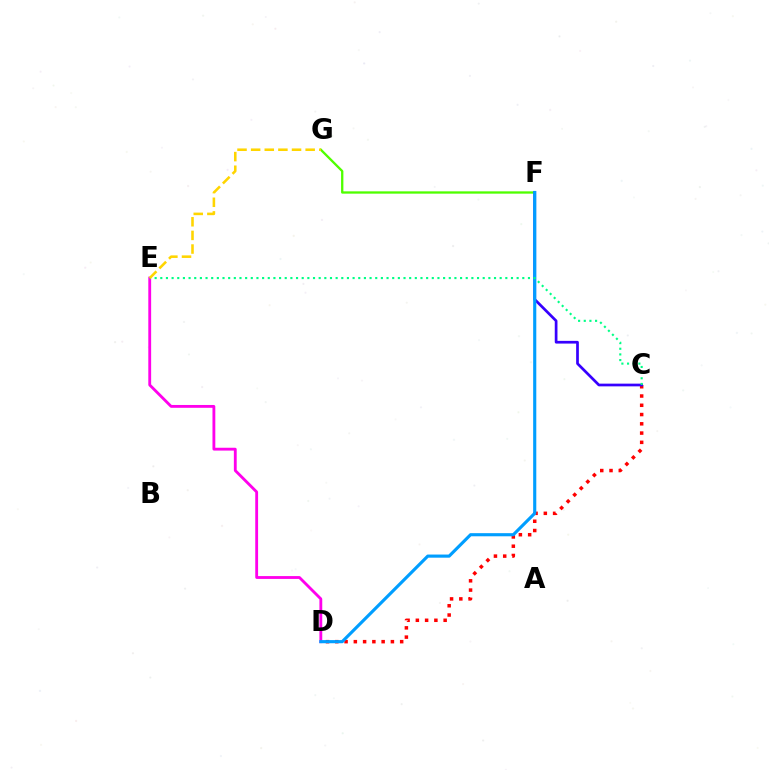{('F', 'G'): [{'color': '#4fff00', 'line_style': 'solid', 'thickness': 1.67}], ('C', 'D'): [{'color': '#ff0000', 'line_style': 'dotted', 'thickness': 2.52}], ('D', 'E'): [{'color': '#ff00ed', 'line_style': 'solid', 'thickness': 2.04}], ('C', 'F'): [{'color': '#3700ff', 'line_style': 'solid', 'thickness': 1.95}], ('D', 'F'): [{'color': '#009eff', 'line_style': 'solid', 'thickness': 2.26}], ('C', 'E'): [{'color': '#00ff86', 'line_style': 'dotted', 'thickness': 1.54}], ('E', 'G'): [{'color': '#ffd500', 'line_style': 'dashed', 'thickness': 1.85}]}